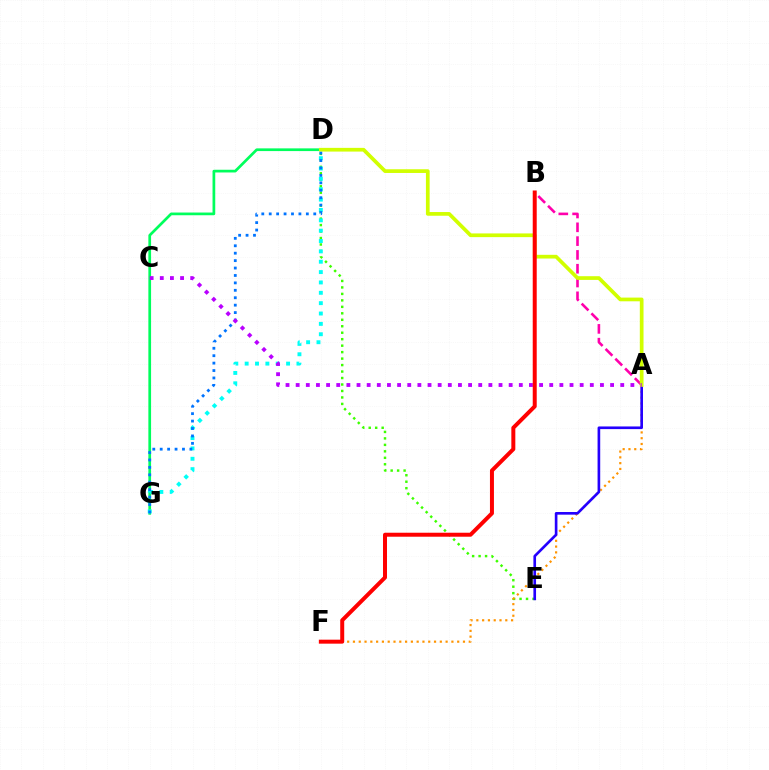{('A', 'B'): [{'color': '#ff00ac', 'line_style': 'dashed', 'thickness': 1.88}], ('D', 'E'): [{'color': '#3dff00', 'line_style': 'dotted', 'thickness': 1.76}], ('A', 'F'): [{'color': '#ff9400', 'line_style': 'dotted', 'thickness': 1.57}], ('D', 'G'): [{'color': '#00ff5c', 'line_style': 'solid', 'thickness': 1.95}, {'color': '#00fff6', 'line_style': 'dotted', 'thickness': 2.81}, {'color': '#0074ff', 'line_style': 'dotted', 'thickness': 2.02}], ('A', 'E'): [{'color': '#2500ff', 'line_style': 'solid', 'thickness': 1.91}], ('A', 'D'): [{'color': '#d1ff00', 'line_style': 'solid', 'thickness': 2.67}], ('A', 'C'): [{'color': '#b900ff', 'line_style': 'dotted', 'thickness': 2.76}], ('B', 'F'): [{'color': '#ff0000', 'line_style': 'solid', 'thickness': 2.87}]}